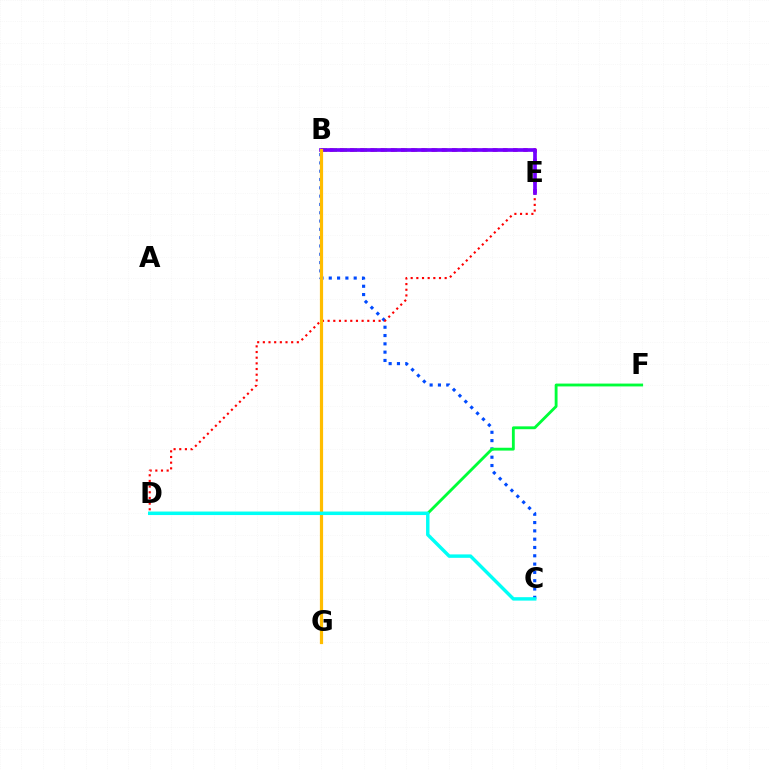{('B', 'E'): [{'color': '#84ff00', 'line_style': 'dotted', 'thickness': 2.73}, {'color': '#ff00cf', 'line_style': 'dotted', 'thickness': 2.77}, {'color': '#7200ff', 'line_style': 'solid', 'thickness': 2.65}], ('B', 'C'): [{'color': '#004bff', 'line_style': 'dotted', 'thickness': 2.26}], ('D', 'F'): [{'color': '#00ff39', 'line_style': 'solid', 'thickness': 2.05}], ('D', 'E'): [{'color': '#ff0000', 'line_style': 'dotted', 'thickness': 1.54}], ('B', 'G'): [{'color': '#ffbd00', 'line_style': 'solid', 'thickness': 2.31}], ('C', 'D'): [{'color': '#00fff6', 'line_style': 'solid', 'thickness': 2.47}]}